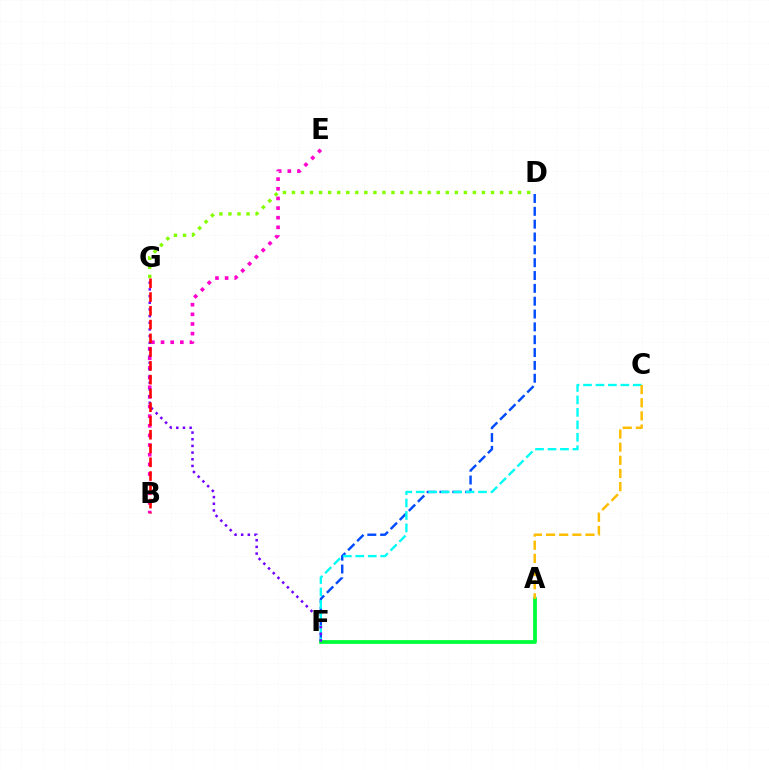{('D', 'F'): [{'color': '#004bff', 'line_style': 'dashed', 'thickness': 1.74}], ('B', 'E'): [{'color': '#ff00cf', 'line_style': 'dotted', 'thickness': 2.62}], ('C', 'F'): [{'color': '#00fff6', 'line_style': 'dashed', 'thickness': 1.69}], ('A', 'F'): [{'color': '#00ff39', 'line_style': 'solid', 'thickness': 2.71}], ('F', 'G'): [{'color': '#7200ff', 'line_style': 'dotted', 'thickness': 1.81}], ('A', 'C'): [{'color': '#ffbd00', 'line_style': 'dashed', 'thickness': 1.79}], ('D', 'G'): [{'color': '#84ff00', 'line_style': 'dotted', 'thickness': 2.46}], ('B', 'G'): [{'color': '#ff0000', 'line_style': 'dashed', 'thickness': 1.87}]}